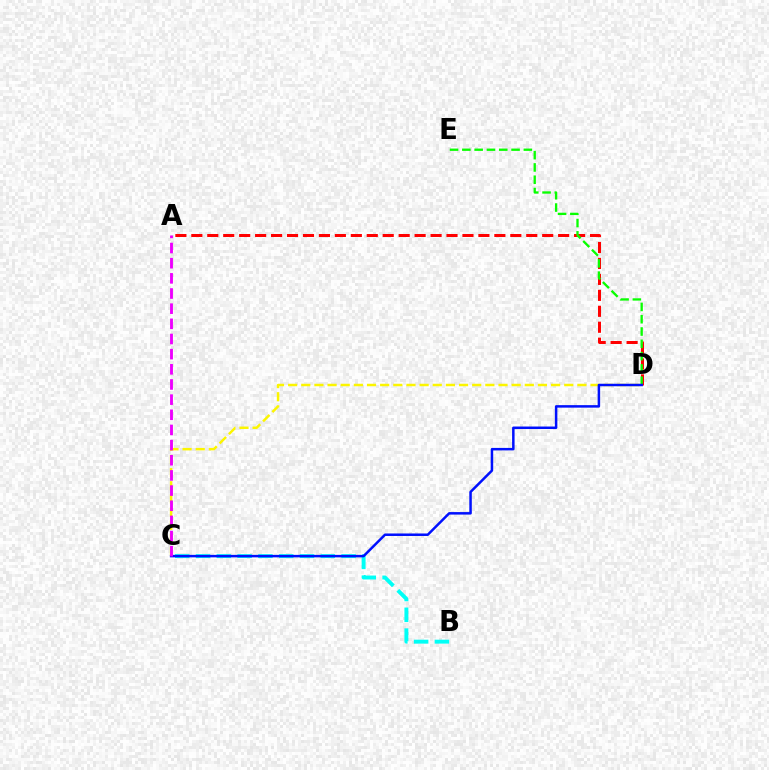{('C', 'D'): [{'color': '#fcf500', 'line_style': 'dashed', 'thickness': 1.79}, {'color': '#0010ff', 'line_style': 'solid', 'thickness': 1.8}], ('A', 'D'): [{'color': '#ff0000', 'line_style': 'dashed', 'thickness': 2.17}], ('B', 'C'): [{'color': '#00fff6', 'line_style': 'dashed', 'thickness': 2.82}], ('D', 'E'): [{'color': '#08ff00', 'line_style': 'dashed', 'thickness': 1.67}], ('A', 'C'): [{'color': '#ee00ff', 'line_style': 'dashed', 'thickness': 2.06}]}